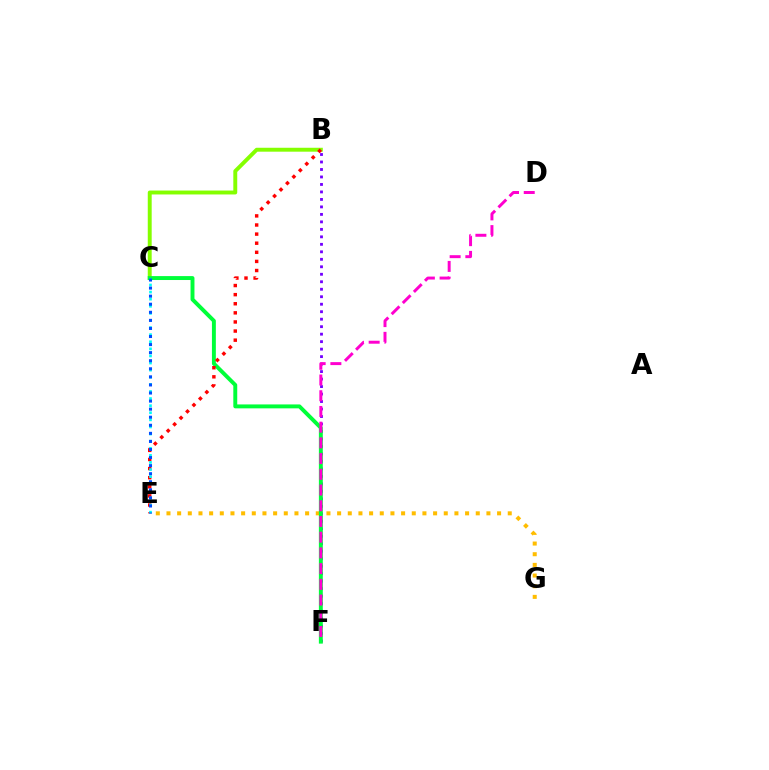{('E', 'G'): [{'color': '#ffbd00', 'line_style': 'dotted', 'thickness': 2.9}], ('B', 'F'): [{'color': '#7200ff', 'line_style': 'dotted', 'thickness': 2.03}], ('B', 'C'): [{'color': '#84ff00', 'line_style': 'solid', 'thickness': 2.82}], ('C', 'F'): [{'color': '#00ff39', 'line_style': 'solid', 'thickness': 2.82}], ('D', 'F'): [{'color': '#ff00cf', 'line_style': 'dashed', 'thickness': 2.14}], ('B', 'E'): [{'color': '#ff0000', 'line_style': 'dotted', 'thickness': 2.47}], ('C', 'E'): [{'color': '#00fff6', 'line_style': 'dotted', 'thickness': 1.93}, {'color': '#004bff', 'line_style': 'dotted', 'thickness': 2.19}]}